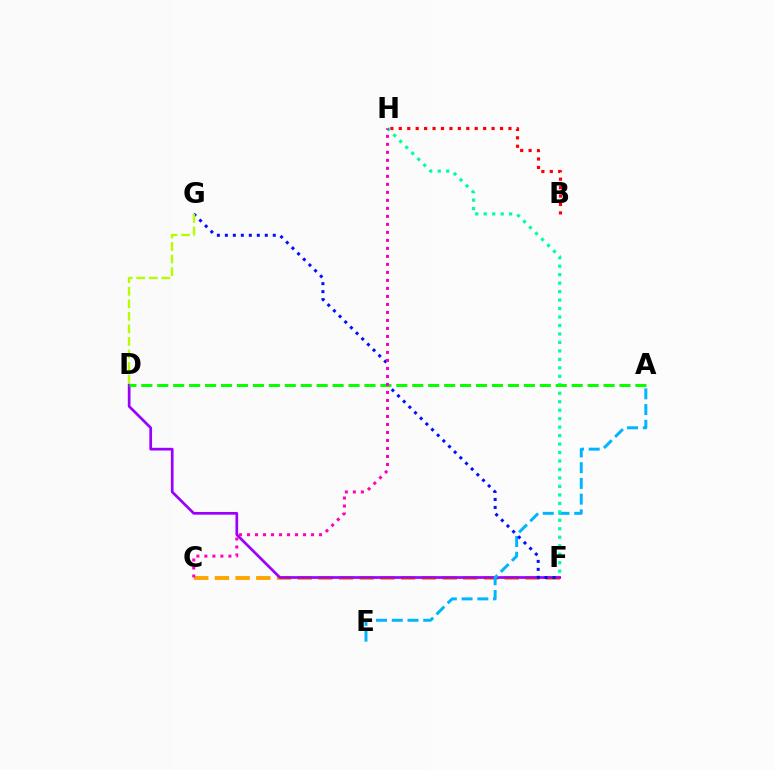{('C', 'F'): [{'color': '#ffa500', 'line_style': 'dashed', 'thickness': 2.81}], ('D', 'F'): [{'color': '#9b00ff', 'line_style': 'solid', 'thickness': 1.95}], ('B', 'H'): [{'color': '#ff0000', 'line_style': 'dotted', 'thickness': 2.29}], ('A', 'E'): [{'color': '#00b5ff', 'line_style': 'dashed', 'thickness': 2.14}], ('F', 'G'): [{'color': '#0010ff', 'line_style': 'dotted', 'thickness': 2.17}], ('F', 'H'): [{'color': '#00ff9d', 'line_style': 'dotted', 'thickness': 2.3}], ('D', 'G'): [{'color': '#b3ff00', 'line_style': 'dashed', 'thickness': 1.7}], ('A', 'D'): [{'color': '#08ff00', 'line_style': 'dashed', 'thickness': 2.17}], ('C', 'H'): [{'color': '#ff00bd', 'line_style': 'dotted', 'thickness': 2.17}]}